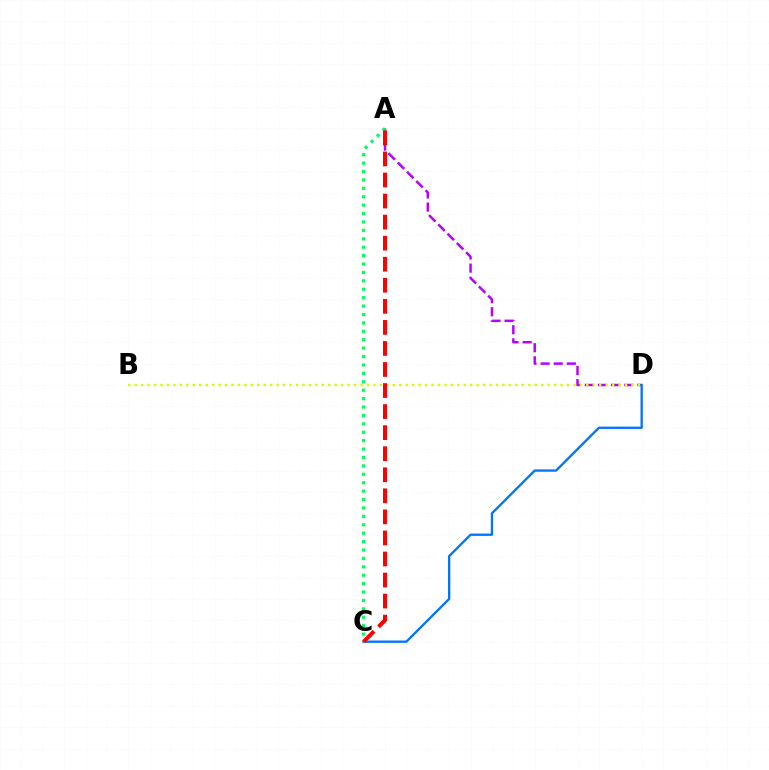{('A', 'D'): [{'color': '#b900ff', 'line_style': 'dashed', 'thickness': 1.78}], ('A', 'C'): [{'color': '#00ff5c', 'line_style': 'dotted', 'thickness': 2.28}, {'color': '#ff0000', 'line_style': 'dashed', 'thickness': 2.86}], ('C', 'D'): [{'color': '#0074ff', 'line_style': 'solid', 'thickness': 1.67}], ('B', 'D'): [{'color': '#d1ff00', 'line_style': 'dotted', 'thickness': 1.75}]}